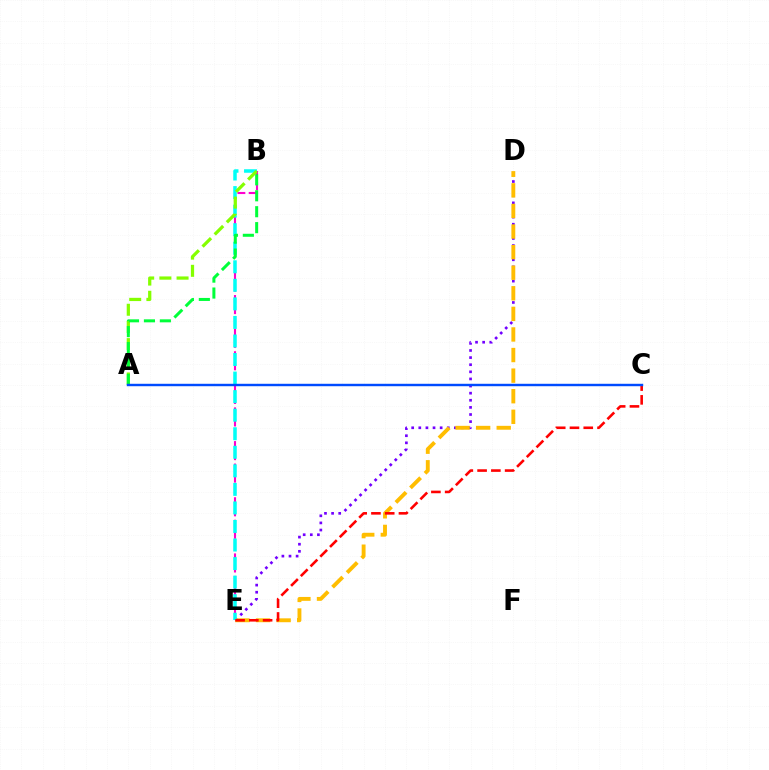{('D', 'E'): [{'color': '#7200ff', 'line_style': 'dotted', 'thickness': 1.93}, {'color': '#ffbd00', 'line_style': 'dashed', 'thickness': 2.8}], ('B', 'E'): [{'color': '#ff00cf', 'line_style': 'dashed', 'thickness': 1.53}, {'color': '#00fff6', 'line_style': 'dashed', 'thickness': 2.52}], ('A', 'B'): [{'color': '#84ff00', 'line_style': 'dashed', 'thickness': 2.33}, {'color': '#00ff39', 'line_style': 'dashed', 'thickness': 2.17}], ('C', 'E'): [{'color': '#ff0000', 'line_style': 'dashed', 'thickness': 1.87}], ('A', 'C'): [{'color': '#004bff', 'line_style': 'solid', 'thickness': 1.75}]}